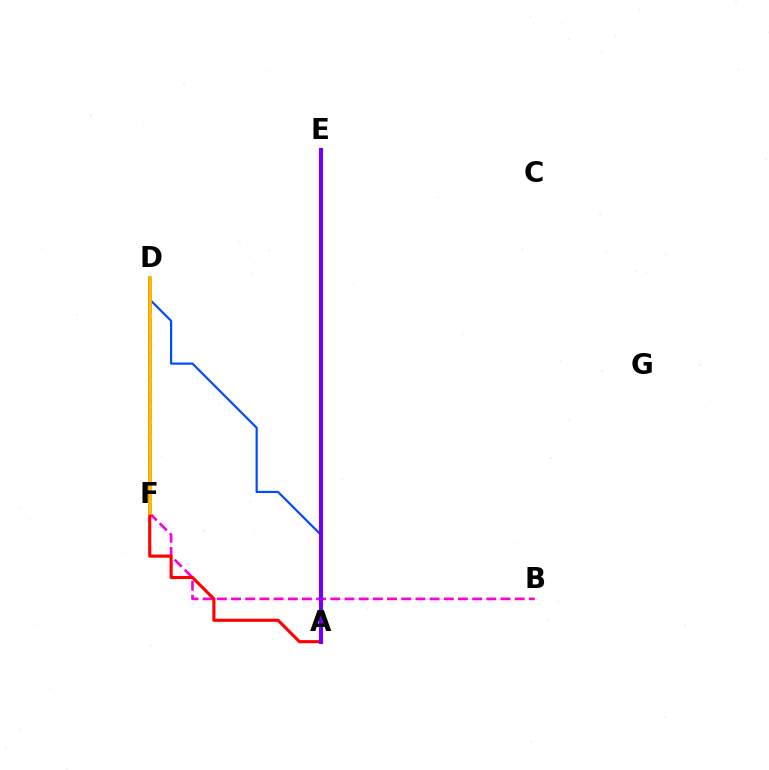{('B', 'F'): [{'color': '#ff00cf', 'line_style': 'dashed', 'thickness': 1.93}], ('D', 'F'): [{'color': '#00fff6', 'line_style': 'dotted', 'thickness': 1.94}, {'color': '#84ff00', 'line_style': 'dashed', 'thickness': 1.81}, {'color': '#00ff39', 'line_style': 'dotted', 'thickness': 2.2}, {'color': '#ffbd00', 'line_style': 'solid', 'thickness': 2.53}], ('A', 'D'): [{'color': '#004bff', 'line_style': 'solid', 'thickness': 1.57}, {'color': '#ff0000', 'line_style': 'solid', 'thickness': 2.24}], ('A', 'E'): [{'color': '#7200ff', 'line_style': 'solid', 'thickness': 2.96}]}